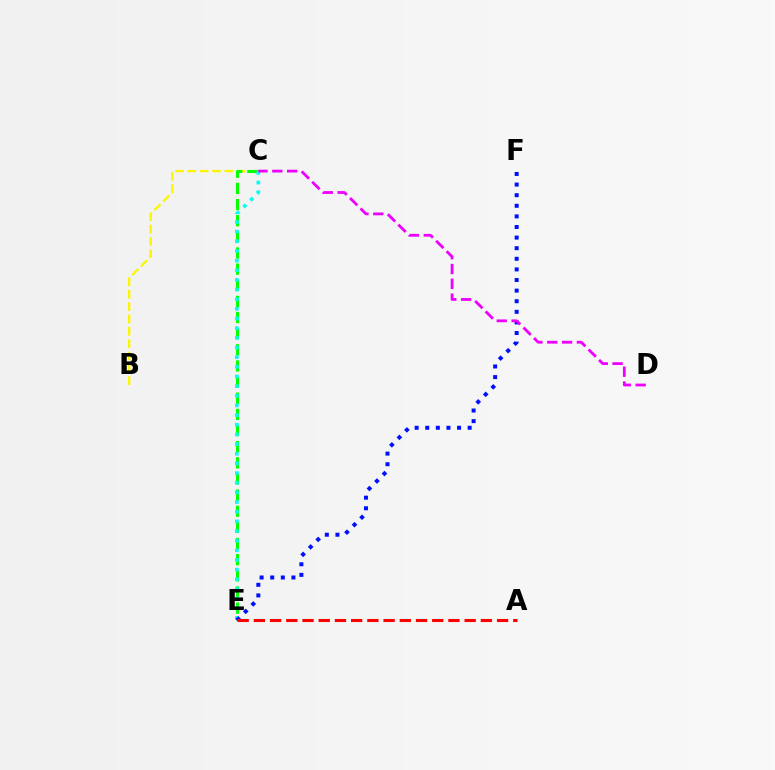{('B', 'C'): [{'color': '#fcf500', 'line_style': 'dashed', 'thickness': 1.68}], ('C', 'E'): [{'color': '#08ff00', 'line_style': 'dashed', 'thickness': 2.19}, {'color': '#00fff6', 'line_style': 'dotted', 'thickness': 2.62}], ('E', 'F'): [{'color': '#0010ff', 'line_style': 'dotted', 'thickness': 2.88}], ('A', 'E'): [{'color': '#ff0000', 'line_style': 'dashed', 'thickness': 2.2}], ('C', 'D'): [{'color': '#ee00ff', 'line_style': 'dashed', 'thickness': 2.01}]}